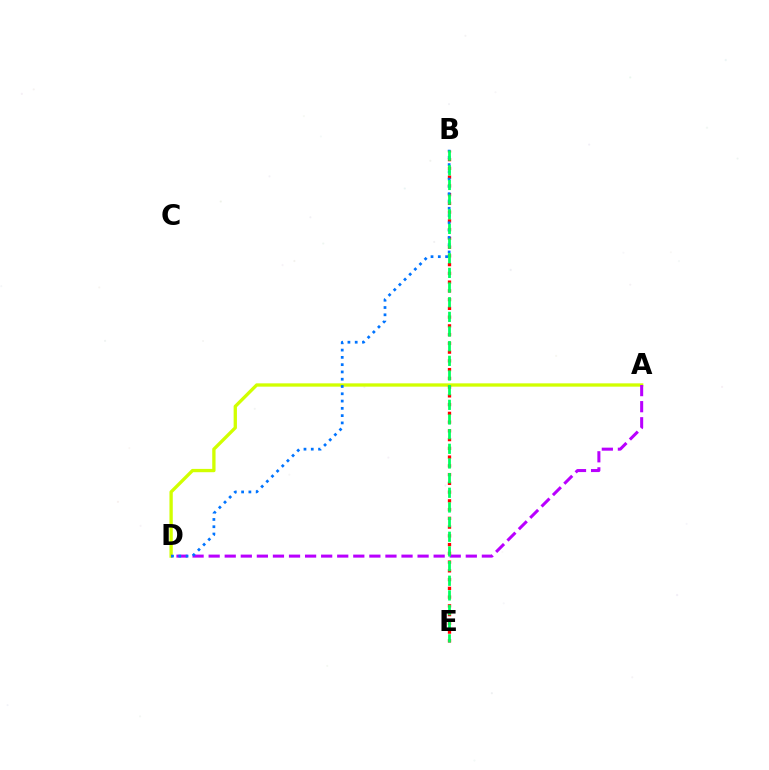{('A', 'D'): [{'color': '#d1ff00', 'line_style': 'solid', 'thickness': 2.38}, {'color': '#b900ff', 'line_style': 'dashed', 'thickness': 2.18}], ('B', 'E'): [{'color': '#ff0000', 'line_style': 'dotted', 'thickness': 2.38}, {'color': '#00ff5c', 'line_style': 'dashed', 'thickness': 1.99}], ('B', 'D'): [{'color': '#0074ff', 'line_style': 'dotted', 'thickness': 1.98}]}